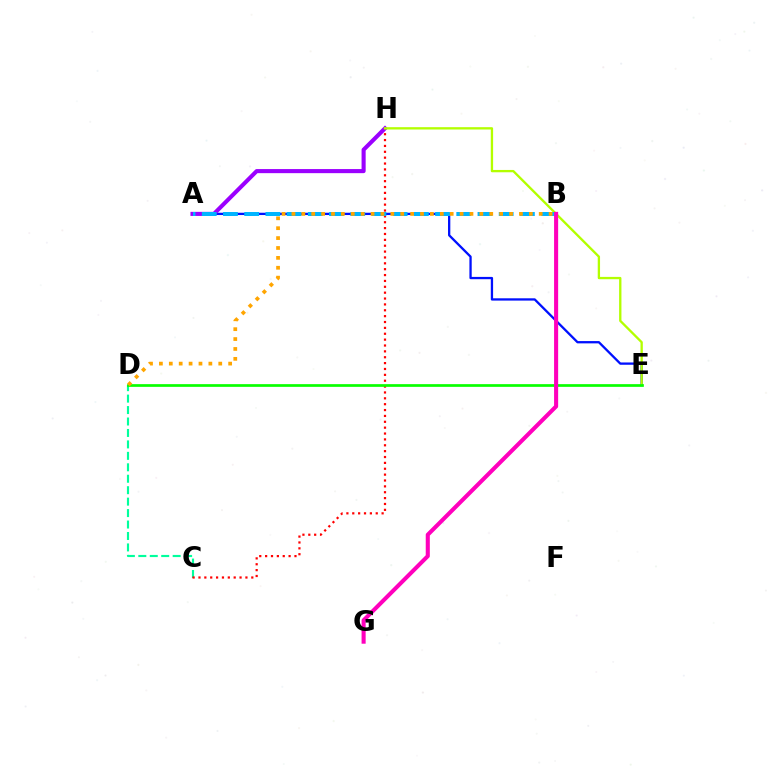{('C', 'D'): [{'color': '#00ff9d', 'line_style': 'dashed', 'thickness': 1.56}], ('C', 'H'): [{'color': '#ff0000', 'line_style': 'dotted', 'thickness': 1.59}], ('A', 'E'): [{'color': '#0010ff', 'line_style': 'solid', 'thickness': 1.65}], ('A', 'H'): [{'color': '#9b00ff', 'line_style': 'solid', 'thickness': 2.95}], ('E', 'H'): [{'color': '#b3ff00', 'line_style': 'solid', 'thickness': 1.67}], ('D', 'E'): [{'color': '#08ff00', 'line_style': 'solid', 'thickness': 1.95}], ('A', 'B'): [{'color': '#00b5ff', 'line_style': 'dashed', 'thickness': 2.88}], ('B', 'G'): [{'color': '#ff00bd', 'line_style': 'solid', 'thickness': 2.93}], ('B', 'D'): [{'color': '#ffa500', 'line_style': 'dotted', 'thickness': 2.69}]}